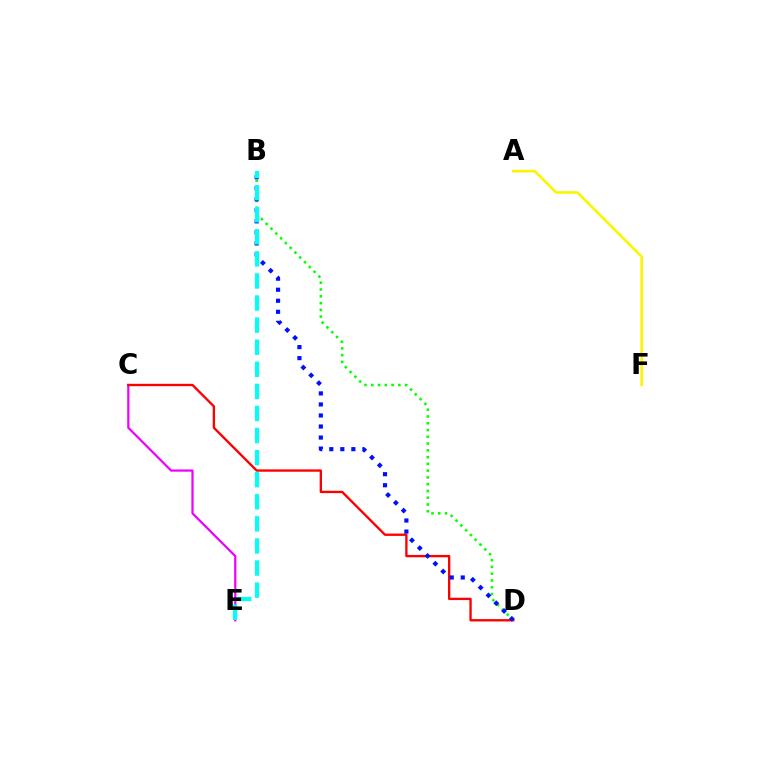{('C', 'E'): [{'color': '#ee00ff', 'line_style': 'solid', 'thickness': 1.61}], ('C', 'D'): [{'color': '#ff0000', 'line_style': 'solid', 'thickness': 1.69}], ('B', 'D'): [{'color': '#08ff00', 'line_style': 'dotted', 'thickness': 1.84}, {'color': '#0010ff', 'line_style': 'dotted', 'thickness': 3.0}], ('A', 'F'): [{'color': '#fcf500', 'line_style': 'solid', 'thickness': 1.89}], ('B', 'E'): [{'color': '#00fff6', 'line_style': 'dashed', 'thickness': 3.0}]}